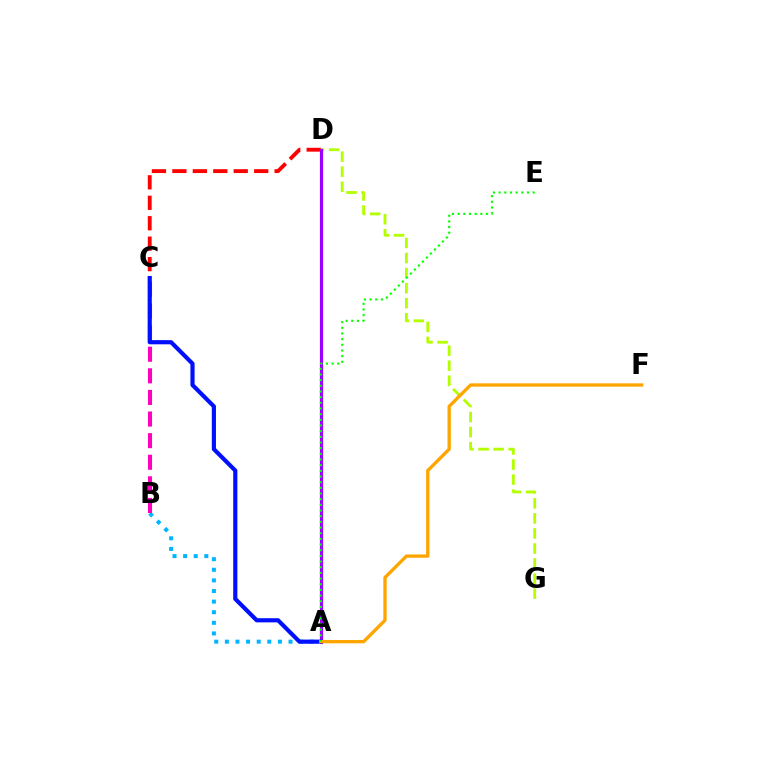{('A', 'B'): [{'color': '#00b5ff', 'line_style': 'dotted', 'thickness': 2.88}], ('D', 'G'): [{'color': '#b3ff00', 'line_style': 'dashed', 'thickness': 2.04}], ('C', 'D'): [{'color': '#ff0000', 'line_style': 'dashed', 'thickness': 2.78}], ('A', 'D'): [{'color': '#00ff9d', 'line_style': 'solid', 'thickness': 2.11}, {'color': '#9b00ff', 'line_style': 'solid', 'thickness': 2.29}], ('B', 'C'): [{'color': '#ff00bd', 'line_style': 'dashed', 'thickness': 2.93}], ('A', 'C'): [{'color': '#0010ff', 'line_style': 'solid', 'thickness': 3.0}], ('A', 'F'): [{'color': '#ffa500', 'line_style': 'solid', 'thickness': 2.39}], ('A', 'E'): [{'color': '#08ff00', 'line_style': 'dotted', 'thickness': 1.54}]}